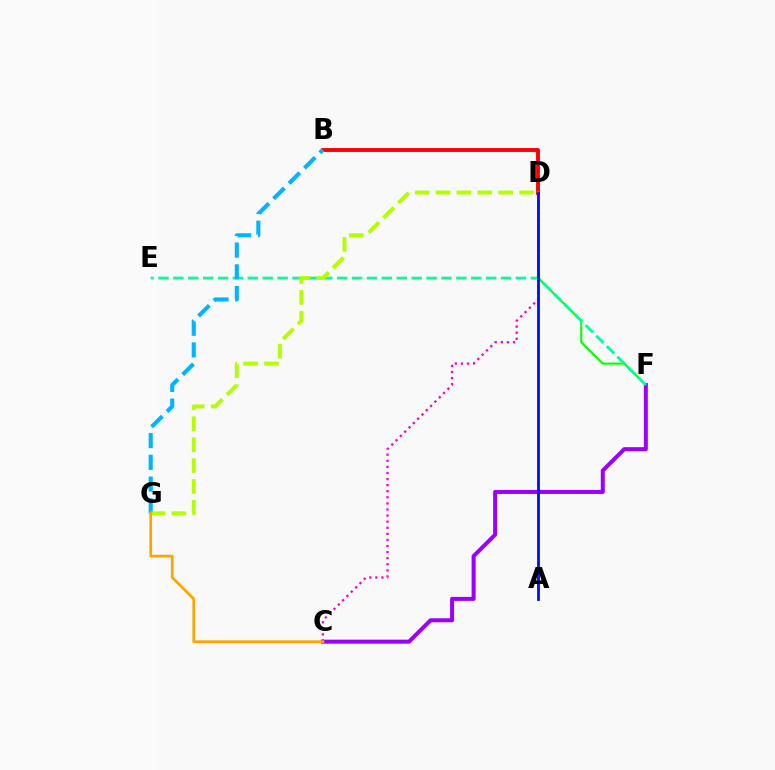{('B', 'D'): [{'color': '#ff0000', 'line_style': 'solid', 'thickness': 2.79}], ('D', 'F'): [{'color': '#08ff00', 'line_style': 'solid', 'thickness': 1.51}], ('C', 'D'): [{'color': '#ff00bd', 'line_style': 'dotted', 'thickness': 1.65}], ('C', 'F'): [{'color': '#9b00ff', 'line_style': 'solid', 'thickness': 2.89}], ('E', 'F'): [{'color': '#00ff9d', 'line_style': 'dashed', 'thickness': 2.02}], ('B', 'G'): [{'color': '#00b5ff', 'line_style': 'dashed', 'thickness': 2.95}], ('A', 'D'): [{'color': '#0010ff', 'line_style': 'solid', 'thickness': 2.02}], ('D', 'G'): [{'color': '#b3ff00', 'line_style': 'dashed', 'thickness': 2.84}], ('C', 'G'): [{'color': '#ffa500', 'line_style': 'solid', 'thickness': 1.95}]}